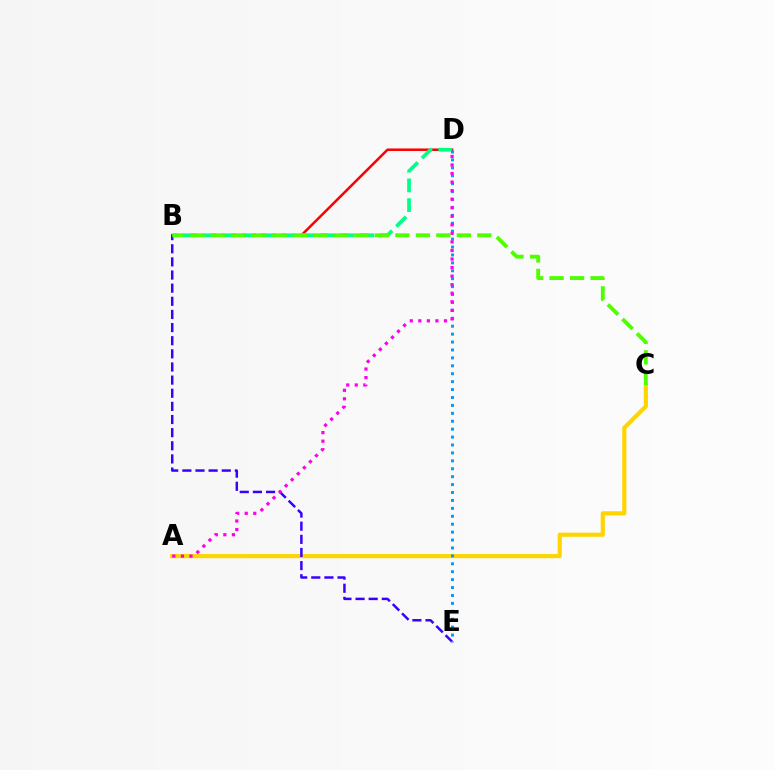{('A', 'C'): [{'color': '#ffd500', 'line_style': 'solid', 'thickness': 2.99}], ('B', 'D'): [{'color': '#ff0000', 'line_style': 'solid', 'thickness': 1.82}, {'color': '#00ff86', 'line_style': 'dashed', 'thickness': 2.68}], ('B', 'E'): [{'color': '#3700ff', 'line_style': 'dashed', 'thickness': 1.78}], ('D', 'E'): [{'color': '#009eff', 'line_style': 'dotted', 'thickness': 2.15}], ('A', 'D'): [{'color': '#ff00ed', 'line_style': 'dotted', 'thickness': 2.32}], ('B', 'C'): [{'color': '#4fff00', 'line_style': 'dashed', 'thickness': 2.78}]}